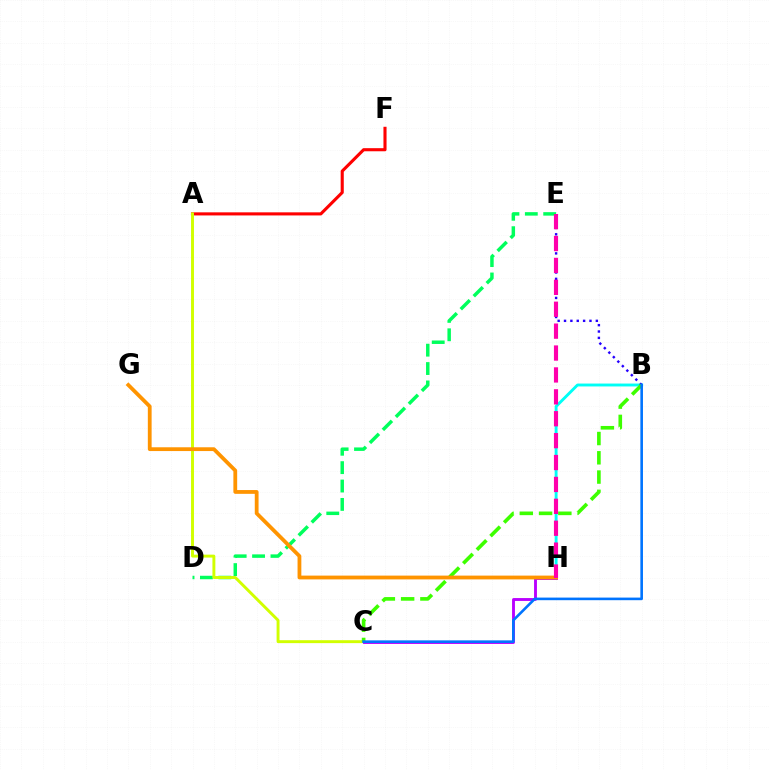{('D', 'E'): [{'color': '#00ff5c', 'line_style': 'dashed', 'thickness': 2.5}], ('B', 'H'): [{'color': '#00fff6', 'line_style': 'solid', 'thickness': 2.08}], ('A', 'F'): [{'color': '#ff0000', 'line_style': 'solid', 'thickness': 2.23}], ('B', 'E'): [{'color': '#2500ff', 'line_style': 'dotted', 'thickness': 1.73}], ('A', 'C'): [{'color': '#d1ff00', 'line_style': 'solid', 'thickness': 2.11}], ('C', 'H'): [{'color': '#b900ff', 'line_style': 'solid', 'thickness': 2.07}], ('B', 'C'): [{'color': '#3dff00', 'line_style': 'dashed', 'thickness': 2.62}, {'color': '#0074ff', 'line_style': 'solid', 'thickness': 1.88}], ('G', 'H'): [{'color': '#ff9400', 'line_style': 'solid', 'thickness': 2.73}], ('E', 'H'): [{'color': '#ff00ac', 'line_style': 'dashed', 'thickness': 2.98}]}